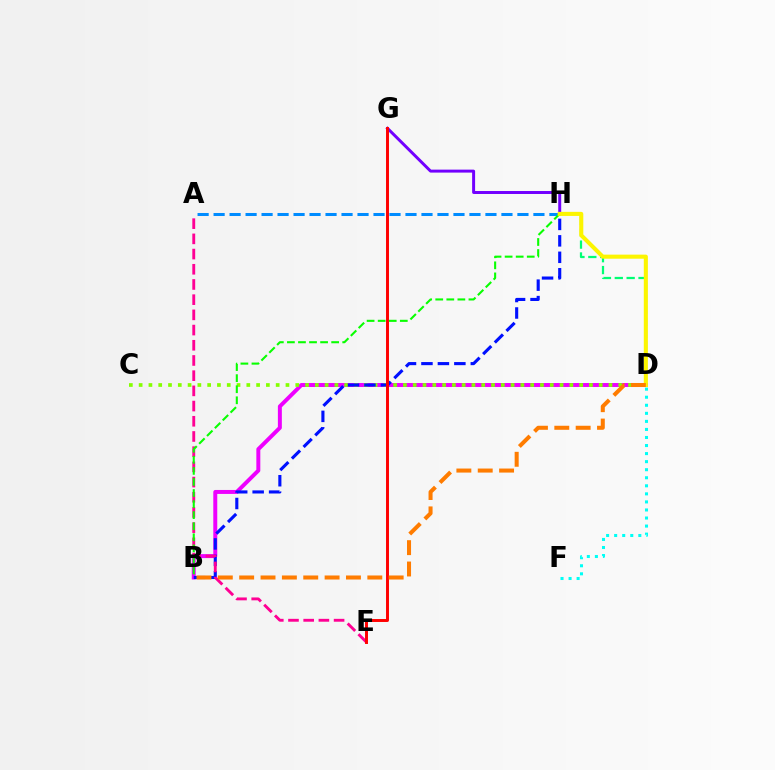{('B', 'D'): [{'color': '#ee00ff', 'line_style': 'solid', 'thickness': 2.85}, {'color': '#ff7c00', 'line_style': 'dashed', 'thickness': 2.9}], ('C', 'D'): [{'color': '#84ff00', 'line_style': 'dotted', 'thickness': 2.66}], ('B', 'H'): [{'color': '#0010ff', 'line_style': 'dashed', 'thickness': 2.24}, {'color': '#08ff00', 'line_style': 'dashed', 'thickness': 1.5}], ('D', 'H'): [{'color': '#00ff74', 'line_style': 'dashed', 'thickness': 1.61}, {'color': '#fcf500', 'line_style': 'solid', 'thickness': 2.94}], ('A', 'H'): [{'color': '#008cff', 'line_style': 'dashed', 'thickness': 2.17}], ('A', 'E'): [{'color': '#ff0094', 'line_style': 'dashed', 'thickness': 2.06}], ('G', 'H'): [{'color': '#7200ff', 'line_style': 'solid', 'thickness': 2.14}], ('E', 'G'): [{'color': '#ff0000', 'line_style': 'solid', 'thickness': 2.12}], ('D', 'F'): [{'color': '#00fff6', 'line_style': 'dotted', 'thickness': 2.19}]}